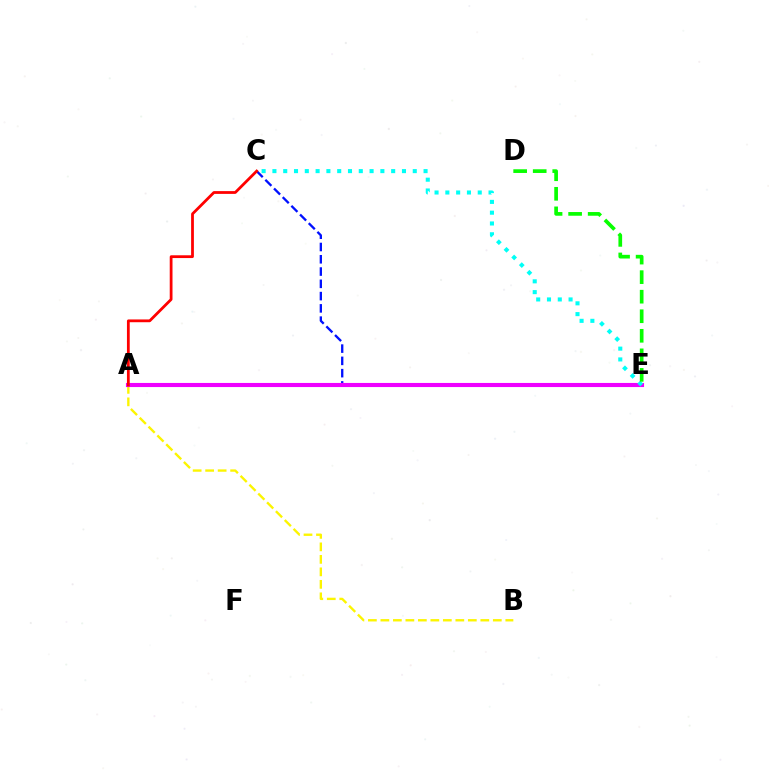{('A', 'B'): [{'color': '#fcf500', 'line_style': 'dashed', 'thickness': 1.7}], ('C', 'E'): [{'color': '#0010ff', 'line_style': 'dashed', 'thickness': 1.67}, {'color': '#00fff6', 'line_style': 'dotted', 'thickness': 2.93}], ('A', 'E'): [{'color': '#ee00ff', 'line_style': 'solid', 'thickness': 2.96}], ('A', 'C'): [{'color': '#ff0000', 'line_style': 'solid', 'thickness': 2.0}], ('D', 'E'): [{'color': '#08ff00', 'line_style': 'dashed', 'thickness': 2.66}]}